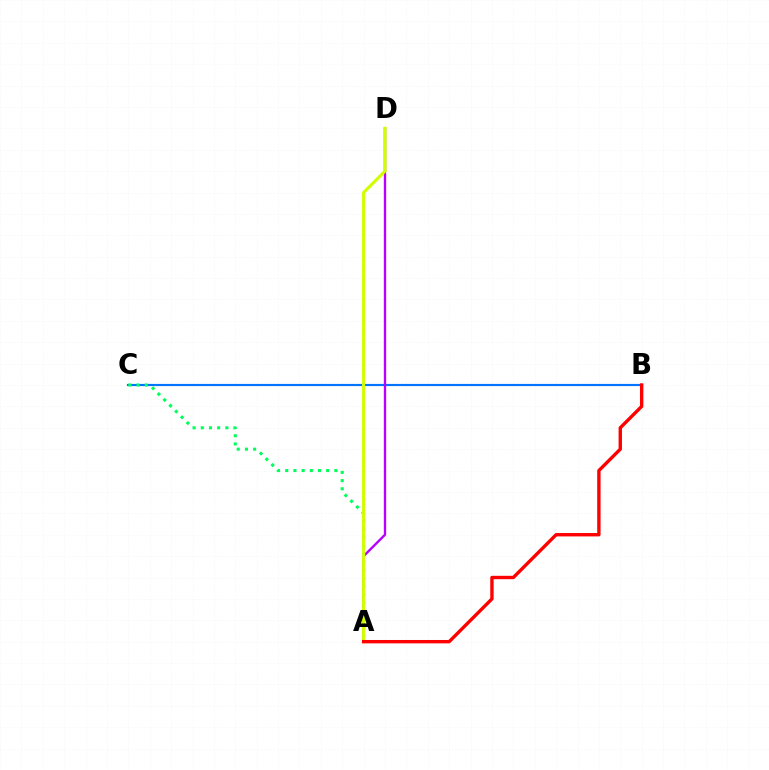{('B', 'C'): [{'color': '#0074ff', 'line_style': 'solid', 'thickness': 1.56}], ('A', 'D'): [{'color': '#b900ff', 'line_style': 'solid', 'thickness': 1.71}, {'color': '#d1ff00', 'line_style': 'solid', 'thickness': 2.24}], ('A', 'C'): [{'color': '#00ff5c', 'line_style': 'dotted', 'thickness': 2.23}], ('A', 'B'): [{'color': '#ff0000', 'line_style': 'solid', 'thickness': 2.43}]}